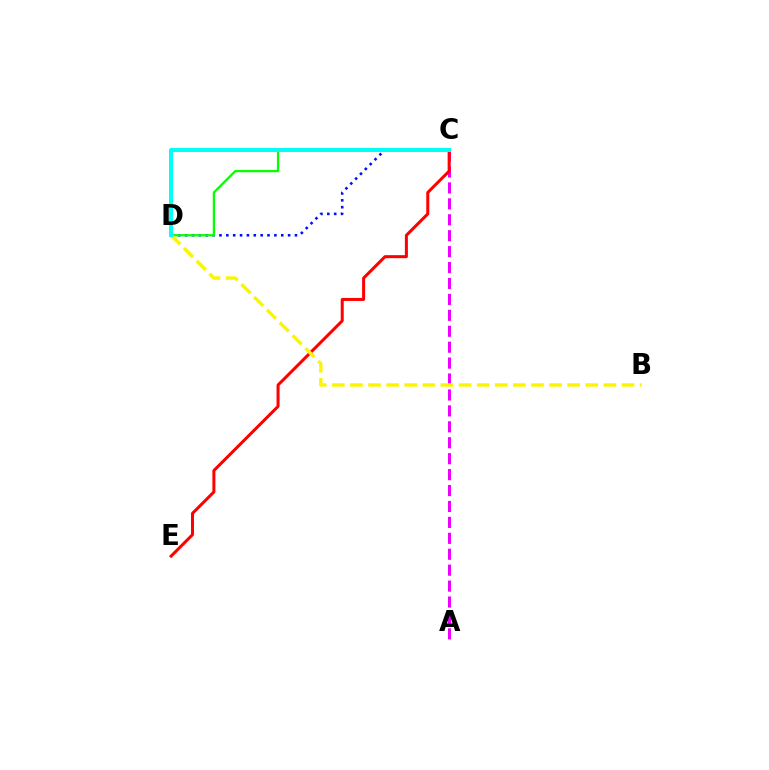{('A', 'C'): [{'color': '#ee00ff', 'line_style': 'dashed', 'thickness': 2.16}], ('C', 'D'): [{'color': '#0010ff', 'line_style': 'dotted', 'thickness': 1.87}, {'color': '#08ff00', 'line_style': 'solid', 'thickness': 1.65}, {'color': '#00fff6', 'line_style': 'solid', 'thickness': 2.85}], ('C', 'E'): [{'color': '#ff0000', 'line_style': 'solid', 'thickness': 2.17}], ('B', 'D'): [{'color': '#fcf500', 'line_style': 'dashed', 'thickness': 2.46}]}